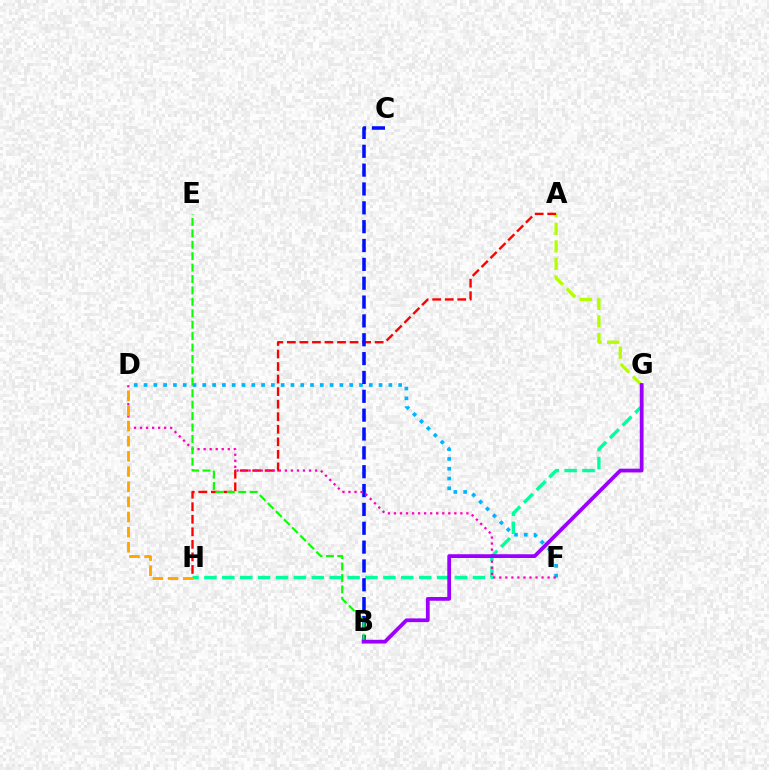{('A', 'G'): [{'color': '#b3ff00', 'line_style': 'dashed', 'thickness': 2.38}], ('A', 'H'): [{'color': '#ff0000', 'line_style': 'dashed', 'thickness': 1.7}], ('D', 'F'): [{'color': '#00b5ff', 'line_style': 'dotted', 'thickness': 2.66}, {'color': '#ff00bd', 'line_style': 'dotted', 'thickness': 1.64}], ('G', 'H'): [{'color': '#00ff9d', 'line_style': 'dashed', 'thickness': 2.43}], ('B', 'C'): [{'color': '#0010ff', 'line_style': 'dashed', 'thickness': 2.56}], ('B', 'E'): [{'color': '#08ff00', 'line_style': 'dashed', 'thickness': 1.55}], ('B', 'G'): [{'color': '#9b00ff', 'line_style': 'solid', 'thickness': 2.71}], ('D', 'H'): [{'color': '#ffa500', 'line_style': 'dashed', 'thickness': 2.06}]}